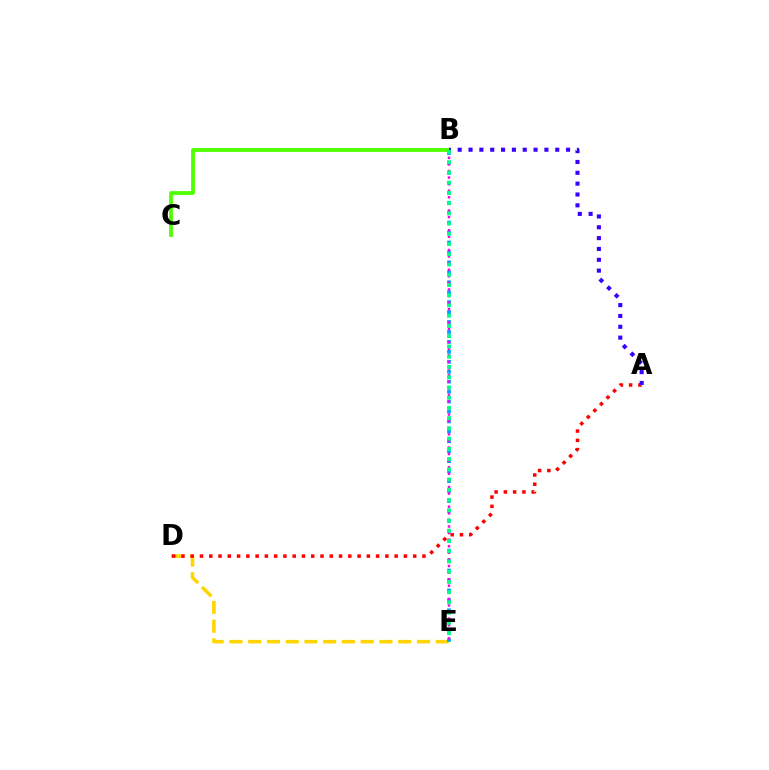{('D', 'E'): [{'color': '#ffd500', 'line_style': 'dashed', 'thickness': 2.55}], ('B', 'C'): [{'color': '#4fff00', 'line_style': 'solid', 'thickness': 2.72}], ('A', 'D'): [{'color': '#ff0000', 'line_style': 'dotted', 'thickness': 2.52}], ('B', 'E'): [{'color': '#009eff', 'line_style': 'dotted', 'thickness': 2.7}, {'color': '#ff00ed', 'line_style': 'dotted', 'thickness': 1.79}, {'color': '#00ff86', 'line_style': 'dotted', 'thickness': 2.78}], ('A', 'B'): [{'color': '#3700ff', 'line_style': 'dotted', 'thickness': 2.94}]}